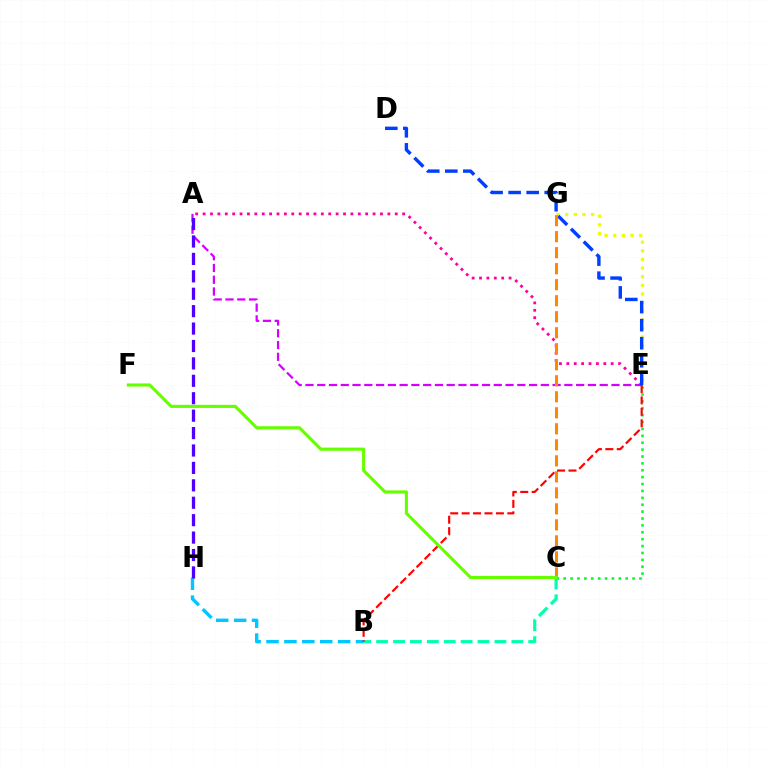{('C', 'E'): [{'color': '#00ff27', 'line_style': 'dotted', 'thickness': 1.87}], ('E', 'G'): [{'color': '#eeff00', 'line_style': 'dotted', 'thickness': 2.34}], ('B', 'H'): [{'color': '#00c7ff', 'line_style': 'dashed', 'thickness': 2.43}], ('A', 'E'): [{'color': '#d600ff', 'line_style': 'dashed', 'thickness': 1.6}, {'color': '#ff00a0', 'line_style': 'dotted', 'thickness': 2.01}], ('A', 'H'): [{'color': '#4f00ff', 'line_style': 'dashed', 'thickness': 2.37}], ('D', 'E'): [{'color': '#003fff', 'line_style': 'dashed', 'thickness': 2.45}], ('B', 'C'): [{'color': '#00ffaf', 'line_style': 'dashed', 'thickness': 2.3}], ('C', 'G'): [{'color': '#ff8800', 'line_style': 'dashed', 'thickness': 2.18}], ('B', 'E'): [{'color': '#ff0000', 'line_style': 'dashed', 'thickness': 1.55}], ('C', 'F'): [{'color': '#66ff00', 'line_style': 'solid', 'thickness': 2.25}]}